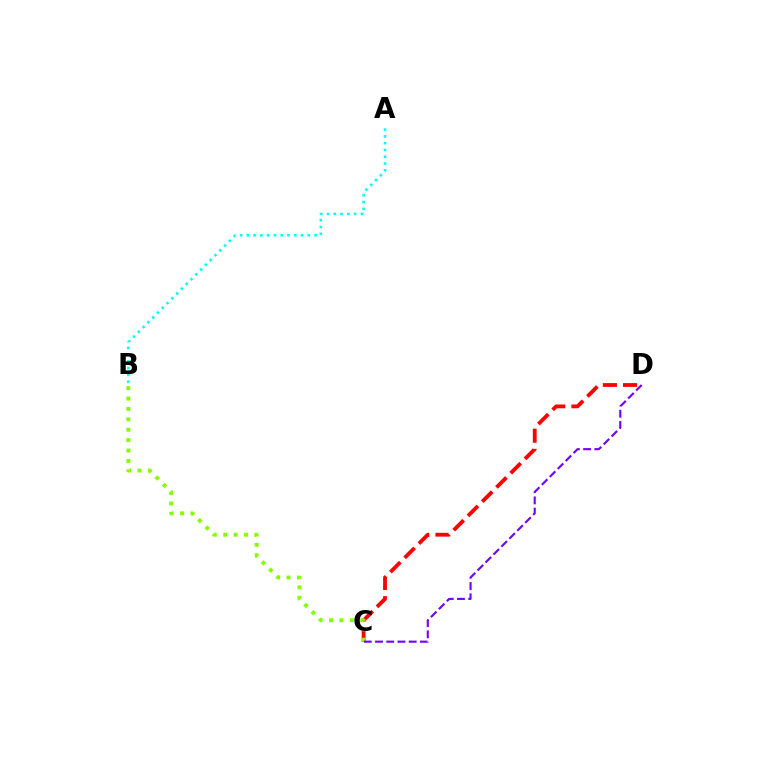{('C', 'D'): [{'color': '#ff0000', 'line_style': 'dashed', 'thickness': 2.74}, {'color': '#7200ff', 'line_style': 'dashed', 'thickness': 1.52}], ('B', 'C'): [{'color': '#84ff00', 'line_style': 'dotted', 'thickness': 2.83}], ('A', 'B'): [{'color': '#00fff6', 'line_style': 'dotted', 'thickness': 1.84}]}